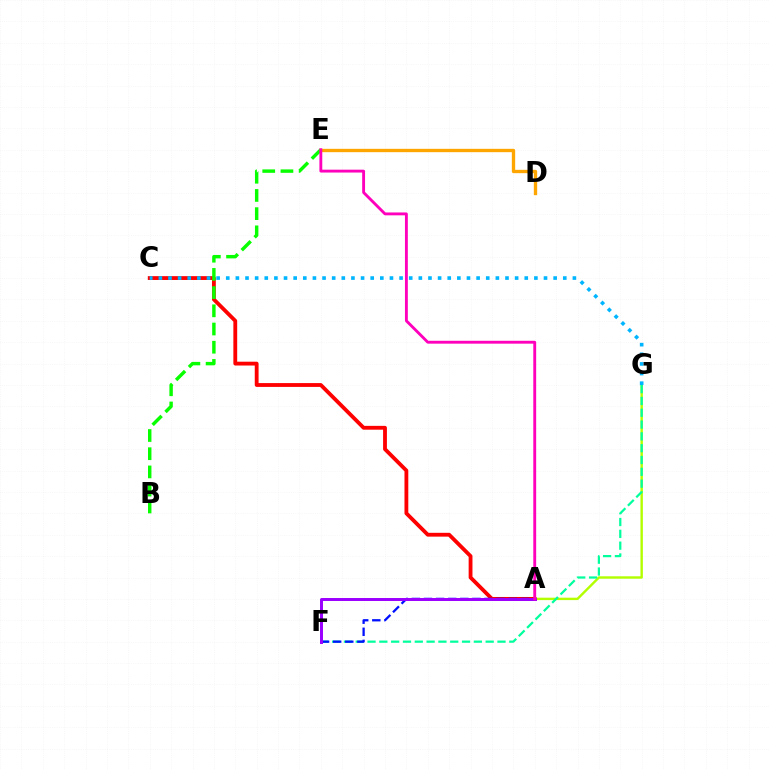{('A', 'C'): [{'color': '#ff0000', 'line_style': 'solid', 'thickness': 2.75}], ('B', 'E'): [{'color': '#08ff00', 'line_style': 'dashed', 'thickness': 2.47}], ('A', 'G'): [{'color': '#b3ff00', 'line_style': 'solid', 'thickness': 1.74}], ('C', 'G'): [{'color': '#00b5ff', 'line_style': 'dotted', 'thickness': 2.62}], ('F', 'G'): [{'color': '#00ff9d', 'line_style': 'dashed', 'thickness': 1.6}], ('A', 'F'): [{'color': '#0010ff', 'line_style': 'dashed', 'thickness': 1.64}, {'color': '#9b00ff', 'line_style': 'solid', 'thickness': 2.14}], ('D', 'E'): [{'color': '#ffa500', 'line_style': 'solid', 'thickness': 2.41}], ('A', 'E'): [{'color': '#ff00bd', 'line_style': 'solid', 'thickness': 2.06}]}